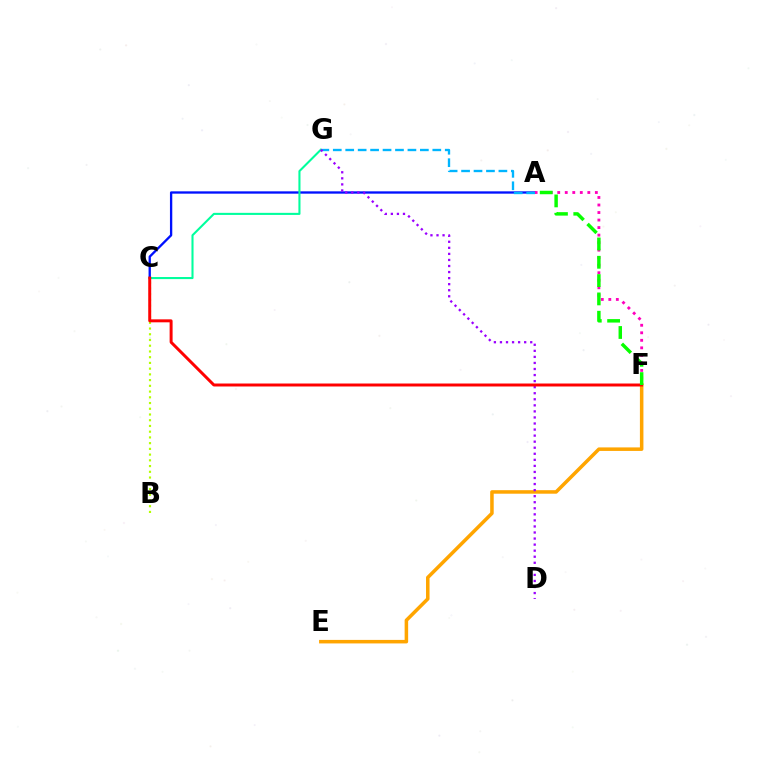{('A', 'C'): [{'color': '#0010ff', 'line_style': 'solid', 'thickness': 1.67}], ('B', 'C'): [{'color': '#b3ff00', 'line_style': 'dotted', 'thickness': 1.56}], ('C', 'G'): [{'color': '#00ff9d', 'line_style': 'solid', 'thickness': 1.5}], ('A', 'F'): [{'color': '#ff00bd', 'line_style': 'dotted', 'thickness': 2.04}, {'color': '#08ff00', 'line_style': 'dashed', 'thickness': 2.49}], ('A', 'G'): [{'color': '#00b5ff', 'line_style': 'dashed', 'thickness': 1.69}], ('E', 'F'): [{'color': '#ffa500', 'line_style': 'solid', 'thickness': 2.53}], ('D', 'G'): [{'color': '#9b00ff', 'line_style': 'dotted', 'thickness': 1.65}], ('C', 'F'): [{'color': '#ff0000', 'line_style': 'solid', 'thickness': 2.14}]}